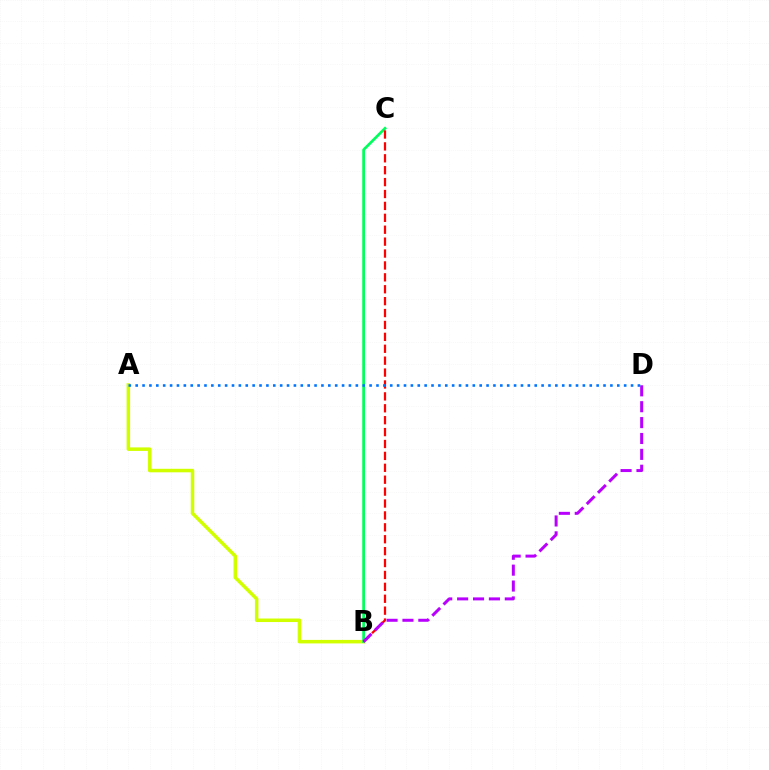{('A', 'B'): [{'color': '#d1ff00', 'line_style': 'solid', 'thickness': 2.53}], ('B', 'C'): [{'color': '#00ff5c', 'line_style': 'solid', 'thickness': 1.96}, {'color': '#ff0000', 'line_style': 'dashed', 'thickness': 1.62}], ('B', 'D'): [{'color': '#b900ff', 'line_style': 'dashed', 'thickness': 2.16}], ('A', 'D'): [{'color': '#0074ff', 'line_style': 'dotted', 'thickness': 1.87}]}